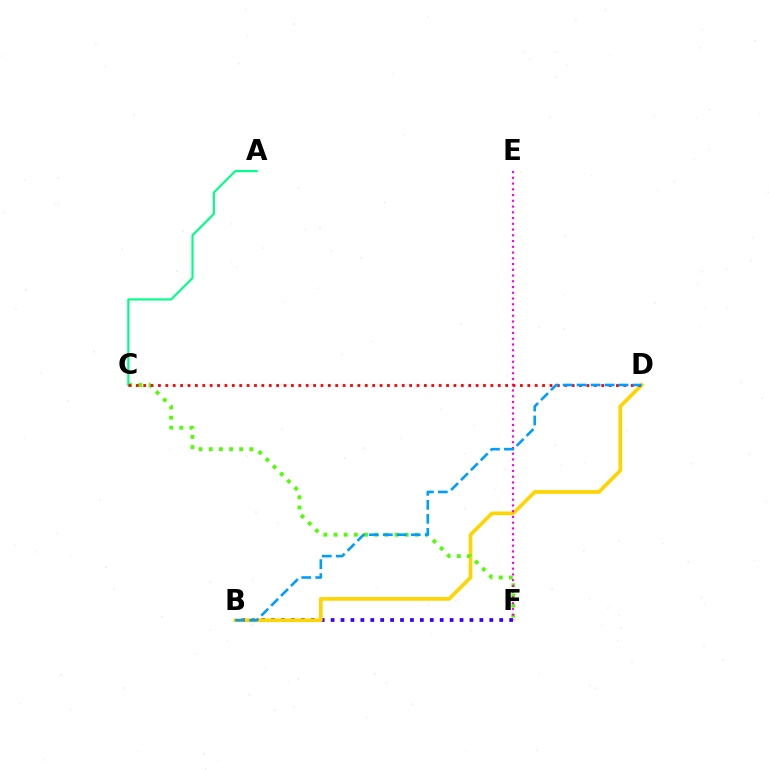{('B', 'F'): [{'color': '#3700ff', 'line_style': 'dotted', 'thickness': 2.69}], ('B', 'D'): [{'color': '#ffd500', 'line_style': 'solid', 'thickness': 2.65}, {'color': '#009eff', 'line_style': 'dashed', 'thickness': 1.9}], ('C', 'F'): [{'color': '#4fff00', 'line_style': 'dotted', 'thickness': 2.76}], ('A', 'C'): [{'color': '#00ff86', 'line_style': 'solid', 'thickness': 1.55}], ('E', 'F'): [{'color': '#ff00ed', 'line_style': 'dotted', 'thickness': 1.56}], ('C', 'D'): [{'color': '#ff0000', 'line_style': 'dotted', 'thickness': 2.01}]}